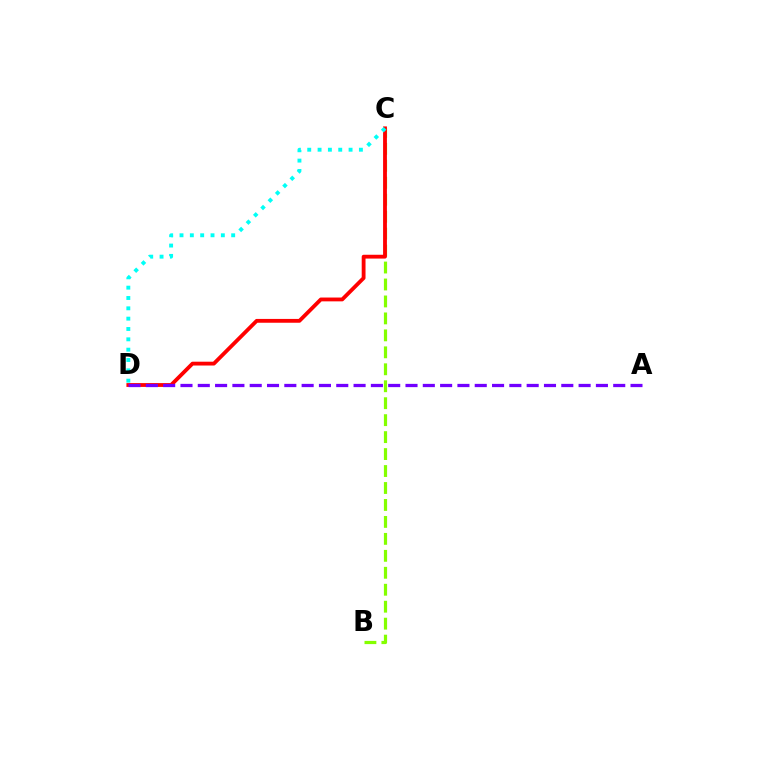{('B', 'C'): [{'color': '#84ff00', 'line_style': 'dashed', 'thickness': 2.3}], ('C', 'D'): [{'color': '#ff0000', 'line_style': 'solid', 'thickness': 2.75}, {'color': '#00fff6', 'line_style': 'dotted', 'thickness': 2.81}], ('A', 'D'): [{'color': '#7200ff', 'line_style': 'dashed', 'thickness': 2.35}]}